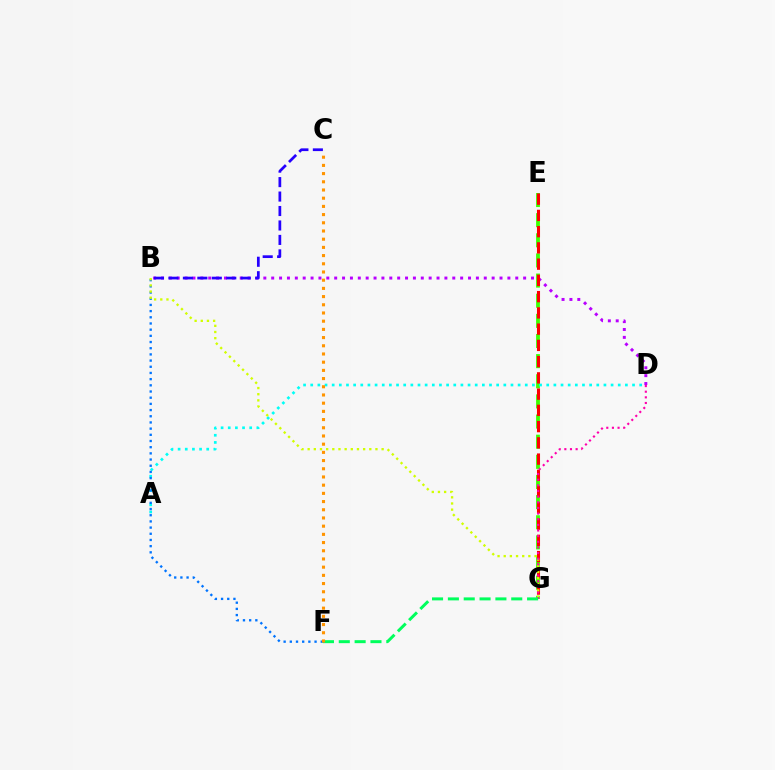{('E', 'G'): [{'color': '#3dff00', 'line_style': 'dashed', 'thickness': 2.74}, {'color': '#ff0000', 'line_style': 'dashed', 'thickness': 2.21}], ('A', 'D'): [{'color': '#00fff6', 'line_style': 'dotted', 'thickness': 1.94}], ('B', 'D'): [{'color': '#b900ff', 'line_style': 'dotted', 'thickness': 2.14}], ('B', 'F'): [{'color': '#0074ff', 'line_style': 'dotted', 'thickness': 1.68}], ('B', 'C'): [{'color': '#2500ff', 'line_style': 'dashed', 'thickness': 1.96}], ('B', 'G'): [{'color': '#d1ff00', 'line_style': 'dotted', 'thickness': 1.67}], ('D', 'G'): [{'color': '#ff00ac', 'line_style': 'dotted', 'thickness': 1.53}], ('F', 'G'): [{'color': '#00ff5c', 'line_style': 'dashed', 'thickness': 2.15}], ('C', 'F'): [{'color': '#ff9400', 'line_style': 'dotted', 'thickness': 2.23}]}